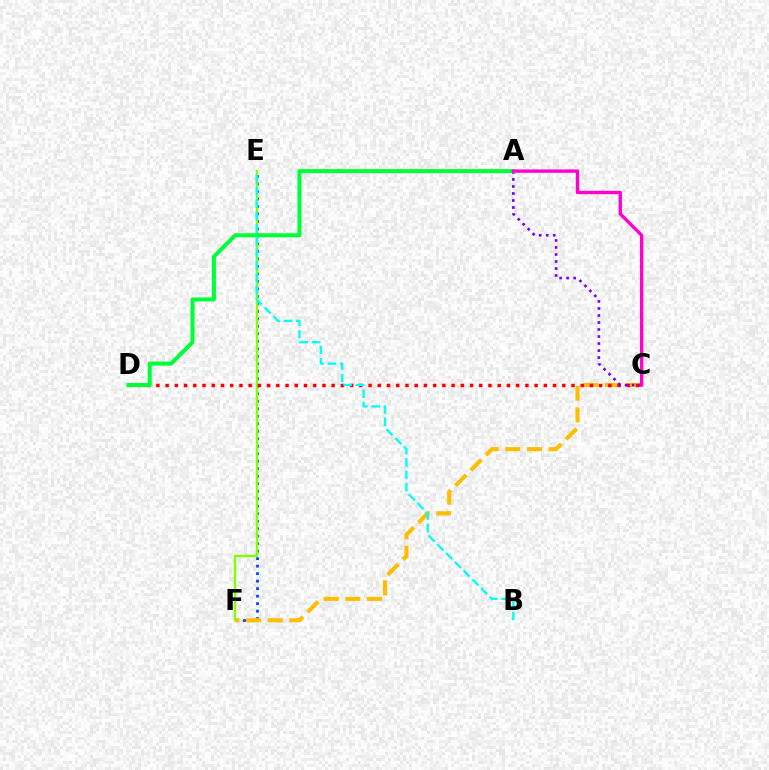{('E', 'F'): [{'color': '#004bff', 'line_style': 'dotted', 'thickness': 2.04}, {'color': '#84ff00', 'line_style': 'solid', 'thickness': 1.7}], ('C', 'F'): [{'color': '#ffbd00', 'line_style': 'dashed', 'thickness': 2.94}], ('C', 'D'): [{'color': '#ff0000', 'line_style': 'dotted', 'thickness': 2.51}], ('A', 'C'): [{'color': '#7200ff', 'line_style': 'dotted', 'thickness': 1.91}, {'color': '#ff00cf', 'line_style': 'solid', 'thickness': 2.42}], ('A', 'D'): [{'color': '#00ff39', 'line_style': 'solid', 'thickness': 2.9}], ('B', 'E'): [{'color': '#00fff6', 'line_style': 'dashed', 'thickness': 1.68}]}